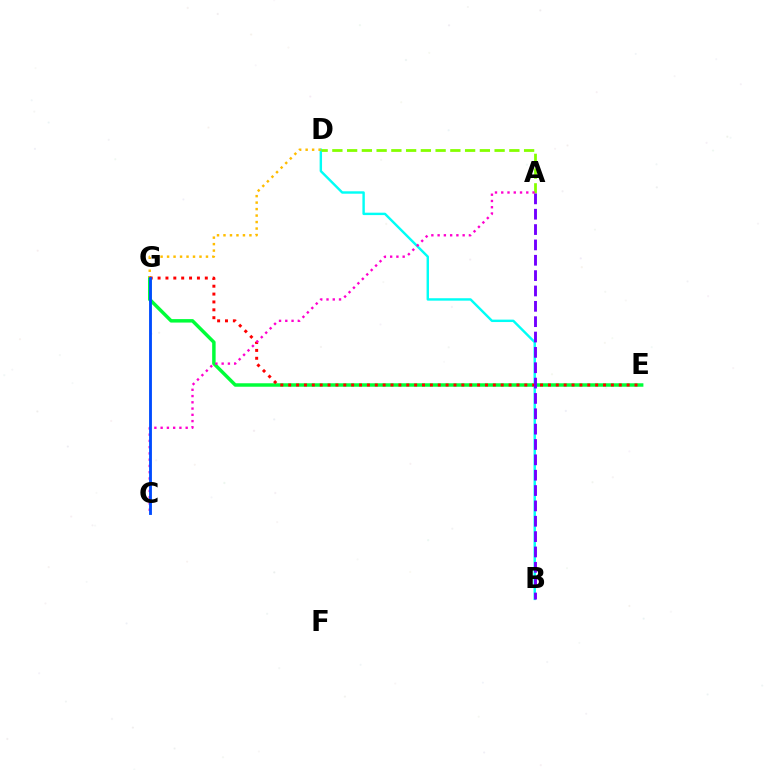{('E', 'G'): [{'color': '#00ff39', 'line_style': 'solid', 'thickness': 2.5}, {'color': '#ff0000', 'line_style': 'dotted', 'thickness': 2.14}], ('B', 'D'): [{'color': '#00fff6', 'line_style': 'solid', 'thickness': 1.74}], ('A', 'D'): [{'color': '#84ff00', 'line_style': 'dashed', 'thickness': 2.0}], ('D', 'G'): [{'color': '#ffbd00', 'line_style': 'dotted', 'thickness': 1.76}], ('A', 'B'): [{'color': '#7200ff', 'line_style': 'dashed', 'thickness': 2.09}], ('A', 'C'): [{'color': '#ff00cf', 'line_style': 'dotted', 'thickness': 1.7}], ('C', 'G'): [{'color': '#004bff', 'line_style': 'solid', 'thickness': 2.06}]}